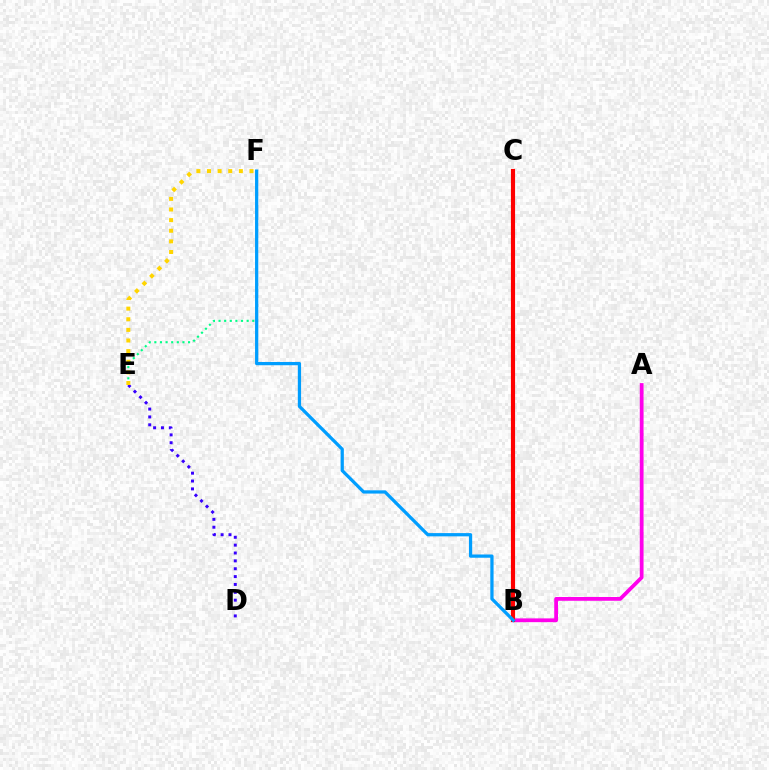{('B', 'C'): [{'color': '#4fff00', 'line_style': 'solid', 'thickness': 2.02}, {'color': '#ff0000', 'line_style': 'solid', 'thickness': 2.98}], ('D', 'E'): [{'color': '#3700ff', 'line_style': 'dotted', 'thickness': 2.14}], ('E', 'F'): [{'color': '#00ff86', 'line_style': 'dotted', 'thickness': 1.53}, {'color': '#ffd500', 'line_style': 'dotted', 'thickness': 2.89}], ('A', 'B'): [{'color': '#ff00ed', 'line_style': 'solid', 'thickness': 2.72}], ('B', 'F'): [{'color': '#009eff', 'line_style': 'solid', 'thickness': 2.34}]}